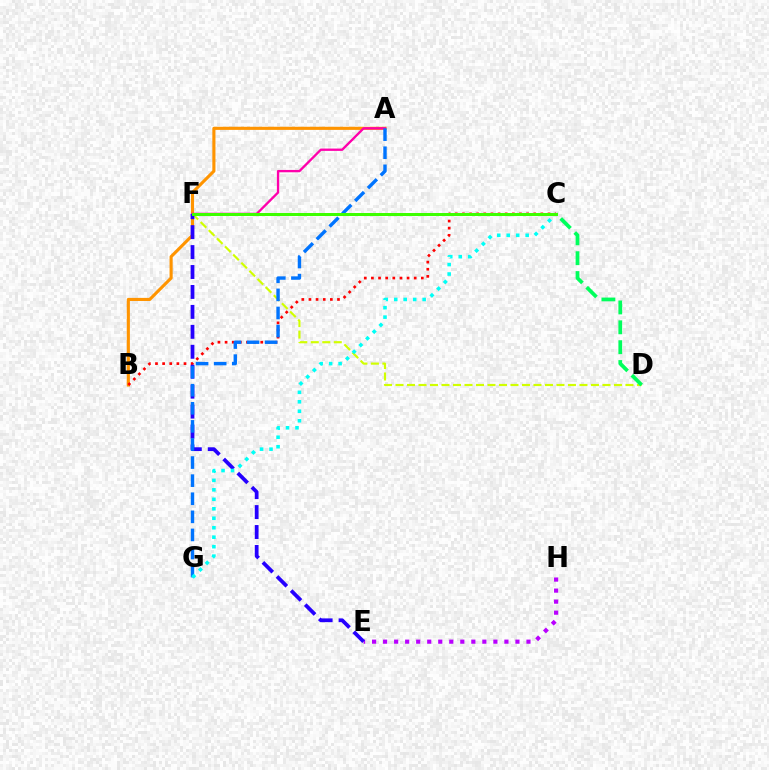{('A', 'B'): [{'color': '#ff9400', 'line_style': 'solid', 'thickness': 2.24}], ('B', 'C'): [{'color': '#ff0000', 'line_style': 'dotted', 'thickness': 1.94}], ('D', 'F'): [{'color': '#d1ff00', 'line_style': 'dashed', 'thickness': 1.56}], ('E', 'H'): [{'color': '#b900ff', 'line_style': 'dotted', 'thickness': 3.0}], ('A', 'F'): [{'color': '#ff00ac', 'line_style': 'solid', 'thickness': 1.68}], ('E', 'F'): [{'color': '#2500ff', 'line_style': 'dashed', 'thickness': 2.71}], ('A', 'G'): [{'color': '#0074ff', 'line_style': 'dashed', 'thickness': 2.46}], ('C', 'D'): [{'color': '#00ff5c', 'line_style': 'dashed', 'thickness': 2.7}], ('C', 'G'): [{'color': '#00fff6', 'line_style': 'dotted', 'thickness': 2.57}], ('C', 'F'): [{'color': '#3dff00', 'line_style': 'solid', 'thickness': 2.16}]}